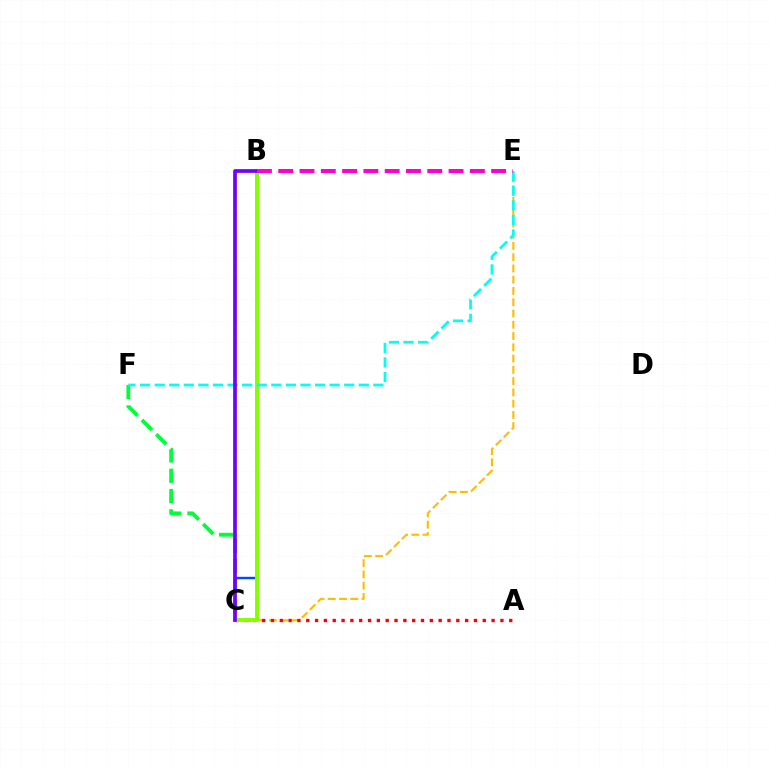{('B', 'C'): [{'color': '#004bff', 'line_style': 'solid', 'thickness': 1.73}, {'color': '#84ff00', 'line_style': 'solid', 'thickness': 2.8}, {'color': '#7200ff', 'line_style': 'solid', 'thickness': 2.66}], ('C', 'E'): [{'color': '#ffbd00', 'line_style': 'dashed', 'thickness': 1.53}], ('A', 'C'): [{'color': '#ff0000', 'line_style': 'dotted', 'thickness': 2.4}], ('C', 'F'): [{'color': '#00ff39', 'line_style': 'dashed', 'thickness': 2.75}], ('E', 'F'): [{'color': '#00fff6', 'line_style': 'dashed', 'thickness': 1.98}], ('B', 'E'): [{'color': '#ff00cf', 'line_style': 'dashed', 'thickness': 2.89}]}